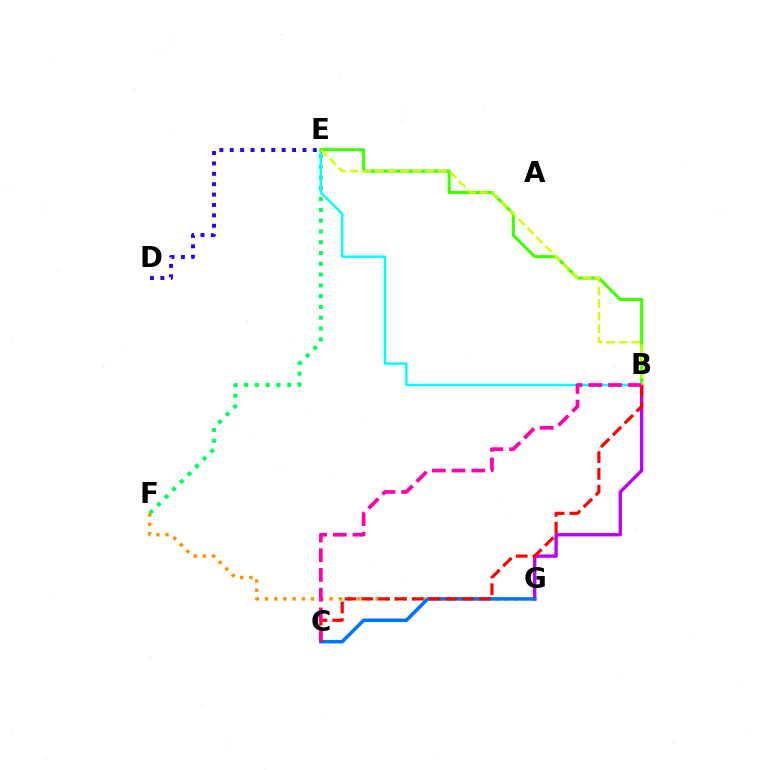{('E', 'F'): [{'color': '#00ff5c', 'line_style': 'dotted', 'thickness': 2.93}], ('F', 'G'): [{'color': '#ff9400', 'line_style': 'dotted', 'thickness': 2.51}], ('B', 'E'): [{'color': '#00fff6', 'line_style': 'solid', 'thickness': 1.74}, {'color': '#3dff00', 'line_style': 'solid', 'thickness': 2.22}, {'color': '#d1ff00', 'line_style': 'dashed', 'thickness': 1.71}], ('B', 'G'): [{'color': '#b900ff', 'line_style': 'solid', 'thickness': 2.42}], ('C', 'G'): [{'color': '#0074ff', 'line_style': 'solid', 'thickness': 2.54}], ('B', 'C'): [{'color': '#ff0000', 'line_style': 'dashed', 'thickness': 2.28}, {'color': '#ff00ac', 'line_style': 'dashed', 'thickness': 2.68}], ('D', 'E'): [{'color': '#2500ff', 'line_style': 'dotted', 'thickness': 2.82}]}